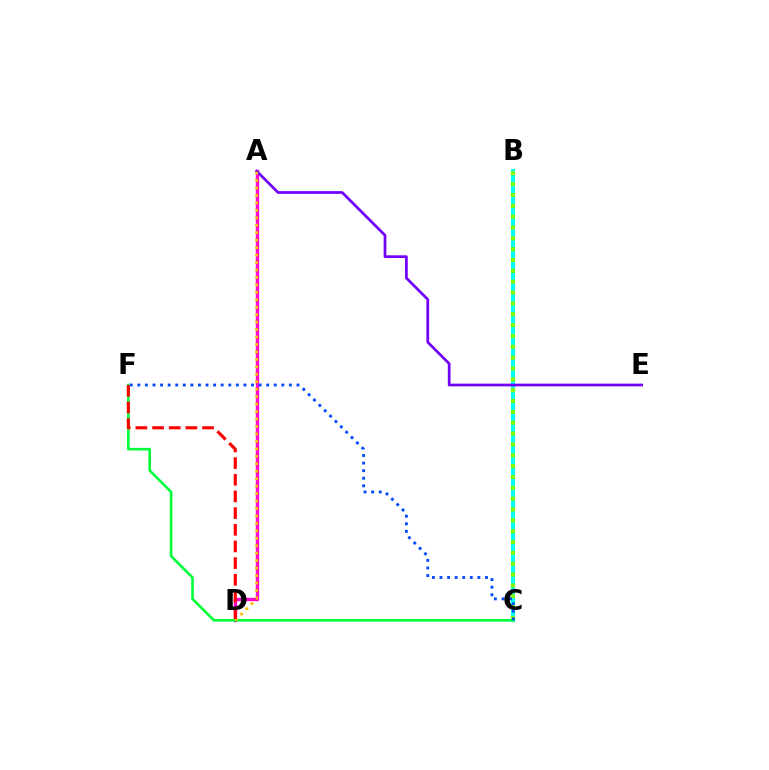{('B', 'C'): [{'color': '#00fff6', 'line_style': 'solid', 'thickness': 2.94}, {'color': '#84ff00', 'line_style': 'dotted', 'thickness': 2.95}], ('A', 'D'): [{'color': '#ff00cf', 'line_style': 'solid', 'thickness': 2.42}, {'color': '#ffbd00', 'line_style': 'dotted', 'thickness': 2.03}], ('A', 'E'): [{'color': '#7200ff', 'line_style': 'solid', 'thickness': 1.96}], ('C', 'F'): [{'color': '#00ff39', 'line_style': 'solid', 'thickness': 1.88}, {'color': '#004bff', 'line_style': 'dotted', 'thickness': 2.06}], ('D', 'F'): [{'color': '#ff0000', 'line_style': 'dashed', 'thickness': 2.26}]}